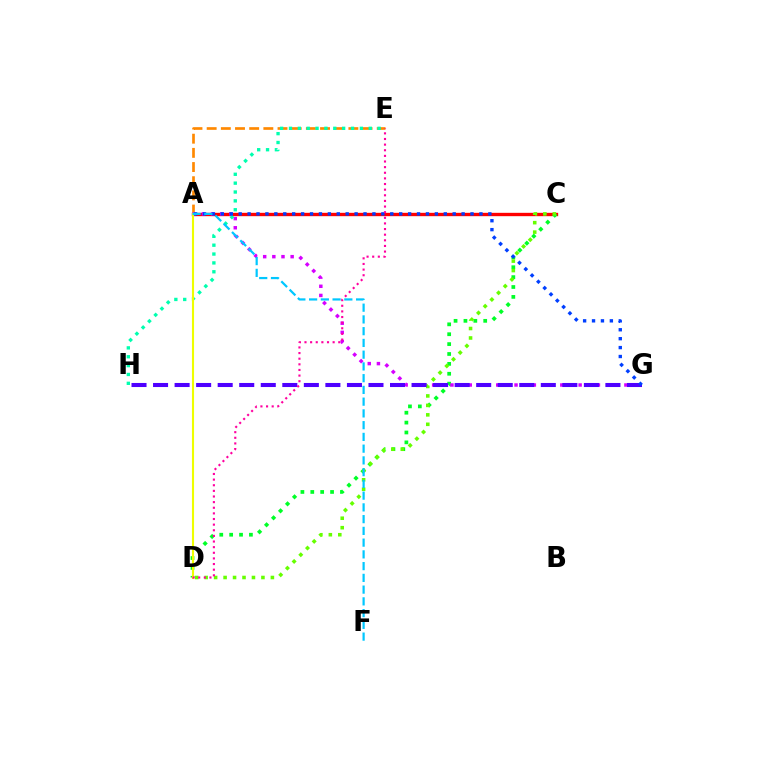{('A', 'C'): [{'color': '#ff0000', 'line_style': 'solid', 'thickness': 2.41}], ('C', 'D'): [{'color': '#00ff27', 'line_style': 'dotted', 'thickness': 2.69}, {'color': '#66ff00', 'line_style': 'dotted', 'thickness': 2.57}], ('A', 'E'): [{'color': '#ff8800', 'line_style': 'dashed', 'thickness': 1.93}], ('A', 'G'): [{'color': '#d600ff', 'line_style': 'dotted', 'thickness': 2.49}, {'color': '#003fff', 'line_style': 'dotted', 'thickness': 2.42}], ('E', 'H'): [{'color': '#00ffaf', 'line_style': 'dotted', 'thickness': 2.41}], ('G', 'H'): [{'color': '#4f00ff', 'line_style': 'dashed', 'thickness': 2.93}], ('A', 'D'): [{'color': '#eeff00', 'line_style': 'solid', 'thickness': 1.53}], ('D', 'E'): [{'color': '#ff00a0', 'line_style': 'dotted', 'thickness': 1.53}], ('A', 'F'): [{'color': '#00c7ff', 'line_style': 'dashed', 'thickness': 1.6}]}